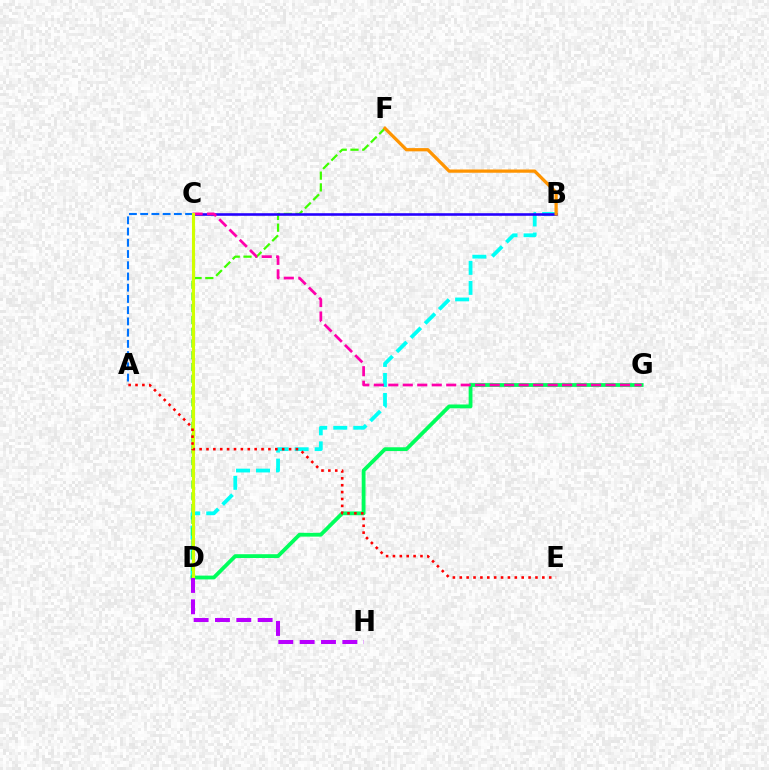{('B', 'D'): [{'color': '#00fff6', 'line_style': 'dashed', 'thickness': 2.72}], ('D', 'F'): [{'color': '#3dff00', 'line_style': 'dashed', 'thickness': 1.6}], ('D', 'G'): [{'color': '#00ff5c', 'line_style': 'solid', 'thickness': 2.73}], ('B', 'C'): [{'color': '#2500ff', 'line_style': 'solid', 'thickness': 1.87}], ('B', 'F'): [{'color': '#ff9400', 'line_style': 'solid', 'thickness': 2.33}], ('C', 'G'): [{'color': '#ff00ac', 'line_style': 'dashed', 'thickness': 1.97}], ('A', 'C'): [{'color': '#0074ff', 'line_style': 'dashed', 'thickness': 1.53}], ('C', 'D'): [{'color': '#d1ff00', 'line_style': 'solid', 'thickness': 2.22}], ('A', 'E'): [{'color': '#ff0000', 'line_style': 'dotted', 'thickness': 1.87}], ('D', 'H'): [{'color': '#b900ff', 'line_style': 'dashed', 'thickness': 2.9}]}